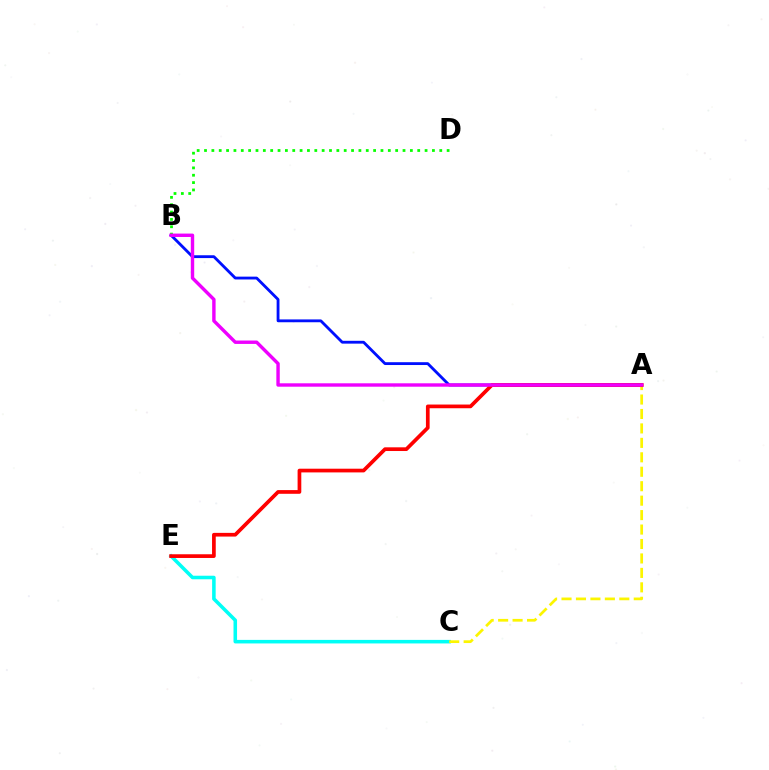{('C', 'E'): [{'color': '#00fff6', 'line_style': 'solid', 'thickness': 2.55}], ('A', 'C'): [{'color': '#fcf500', 'line_style': 'dashed', 'thickness': 1.96}], ('A', 'B'): [{'color': '#0010ff', 'line_style': 'solid', 'thickness': 2.04}, {'color': '#ee00ff', 'line_style': 'solid', 'thickness': 2.45}], ('A', 'E'): [{'color': '#ff0000', 'line_style': 'solid', 'thickness': 2.67}], ('B', 'D'): [{'color': '#08ff00', 'line_style': 'dotted', 'thickness': 2.0}]}